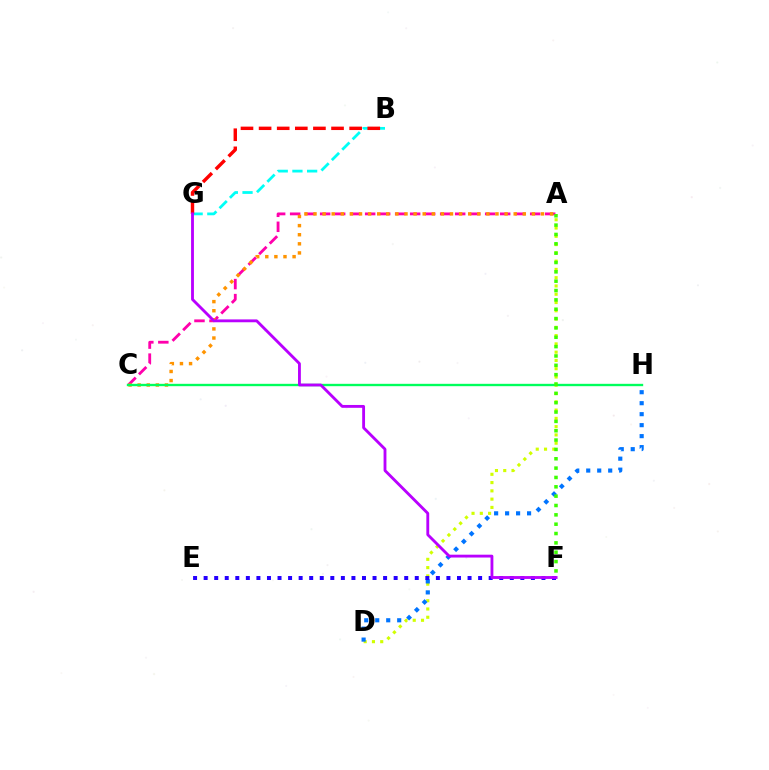{('A', 'C'): [{'color': '#ff00ac', 'line_style': 'dashed', 'thickness': 2.04}, {'color': '#ff9400', 'line_style': 'dotted', 'thickness': 2.47}], ('A', 'D'): [{'color': '#d1ff00', 'line_style': 'dotted', 'thickness': 2.25}], ('B', 'G'): [{'color': '#00fff6', 'line_style': 'dashed', 'thickness': 2.0}, {'color': '#ff0000', 'line_style': 'dashed', 'thickness': 2.46}], ('D', 'H'): [{'color': '#0074ff', 'line_style': 'dotted', 'thickness': 2.98}], ('E', 'F'): [{'color': '#2500ff', 'line_style': 'dotted', 'thickness': 2.87}], ('C', 'H'): [{'color': '#00ff5c', 'line_style': 'solid', 'thickness': 1.7}], ('F', 'G'): [{'color': '#b900ff', 'line_style': 'solid', 'thickness': 2.05}], ('A', 'F'): [{'color': '#3dff00', 'line_style': 'dotted', 'thickness': 2.54}]}